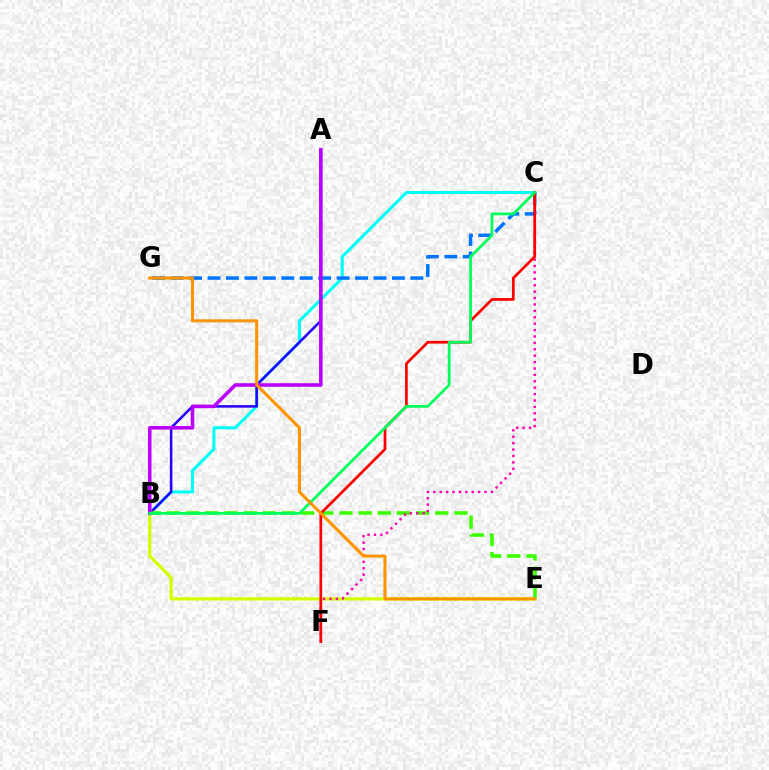{('B', 'E'): [{'color': '#d1ff00', 'line_style': 'solid', 'thickness': 2.34}, {'color': '#3dff00', 'line_style': 'dashed', 'thickness': 2.6}], ('B', 'C'): [{'color': '#00fff6', 'line_style': 'solid', 'thickness': 2.22}, {'color': '#00ff5c', 'line_style': 'solid', 'thickness': 1.99}], ('C', 'G'): [{'color': '#0074ff', 'line_style': 'dashed', 'thickness': 2.51}], ('A', 'B'): [{'color': '#2500ff', 'line_style': 'solid', 'thickness': 1.82}, {'color': '#b900ff', 'line_style': 'solid', 'thickness': 2.56}], ('C', 'F'): [{'color': '#ff00ac', 'line_style': 'dotted', 'thickness': 1.74}, {'color': '#ff0000', 'line_style': 'solid', 'thickness': 1.97}], ('E', 'G'): [{'color': '#ff9400', 'line_style': 'solid', 'thickness': 2.2}]}